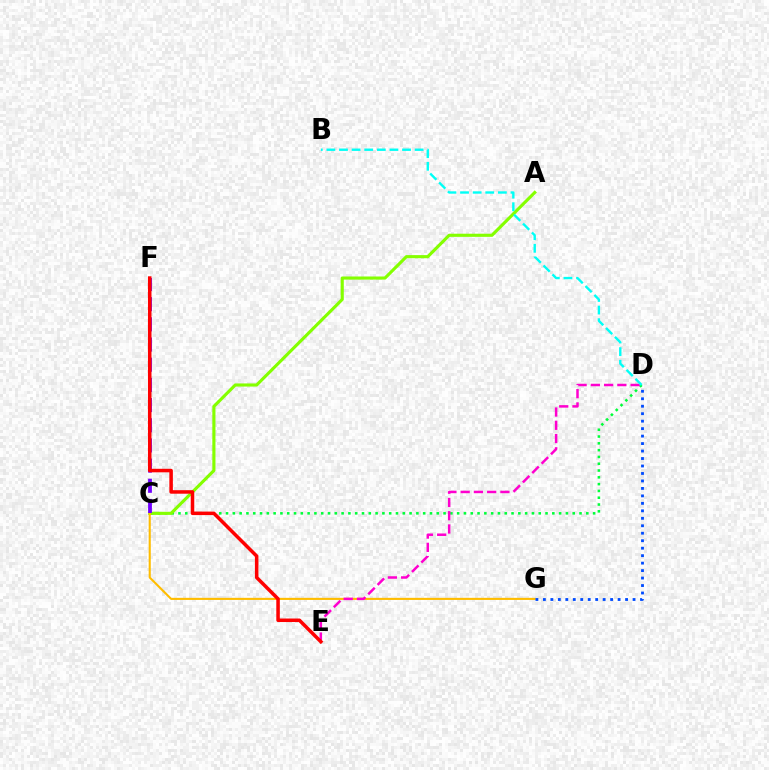{('C', 'D'): [{'color': '#00ff39', 'line_style': 'dotted', 'thickness': 1.85}], ('A', 'C'): [{'color': '#84ff00', 'line_style': 'solid', 'thickness': 2.25}], ('C', 'G'): [{'color': '#ffbd00', 'line_style': 'solid', 'thickness': 1.51}], ('C', 'F'): [{'color': '#7200ff', 'line_style': 'dashed', 'thickness': 2.74}], ('D', 'E'): [{'color': '#ff00cf', 'line_style': 'dashed', 'thickness': 1.8}], ('E', 'F'): [{'color': '#ff0000', 'line_style': 'solid', 'thickness': 2.53}], ('B', 'D'): [{'color': '#00fff6', 'line_style': 'dashed', 'thickness': 1.71}], ('D', 'G'): [{'color': '#004bff', 'line_style': 'dotted', 'thickness': 2.03}]}